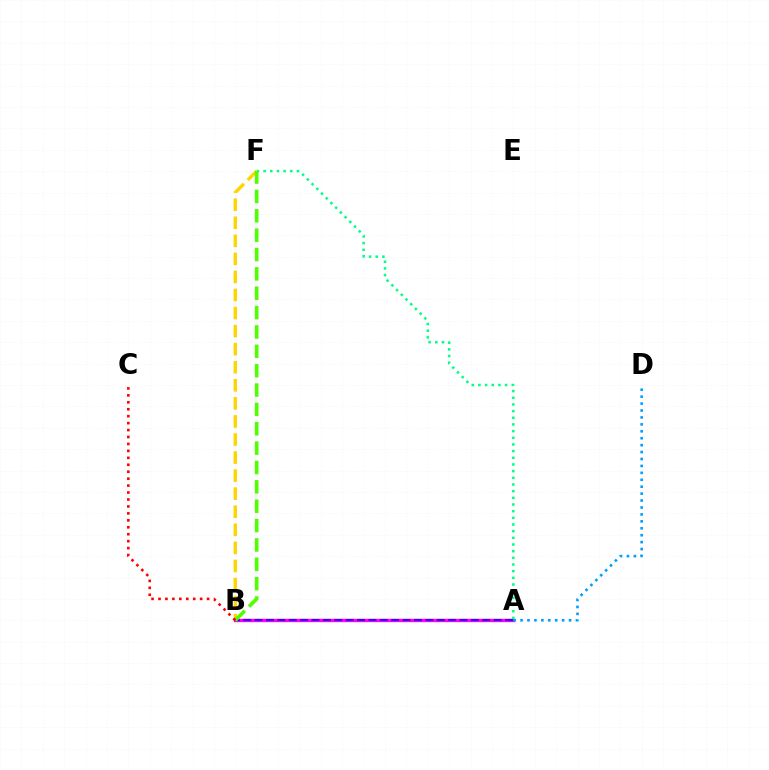{('A', 'B'): [{'color': '#ff00ed', 'line_style': 'solid', 'thickness': 2.4}, {'color': '#3700ff', 'line_style': 'dashed', 'thickness': 1.55}], ('A', 'F'): [{'color': '#00ff86', 'line_style': 'dotted', 'thickness': 1.81}], ('A', 'D'): [{'color': '#009eff', 'line_style': 'dotted', 'thickness': 1.88}], ('B', 'F'): [{'color': '#ffd500', 'line_style': 'dashed', 'thickness': 2.45}, {'color': '#4fff00', 'line_style': 'dashed', 'thickness': 2.63}], ('B', 'C'): [{'color': '#ff0000', 'line_style': 'dotted', 'thickness': 1.89}]}